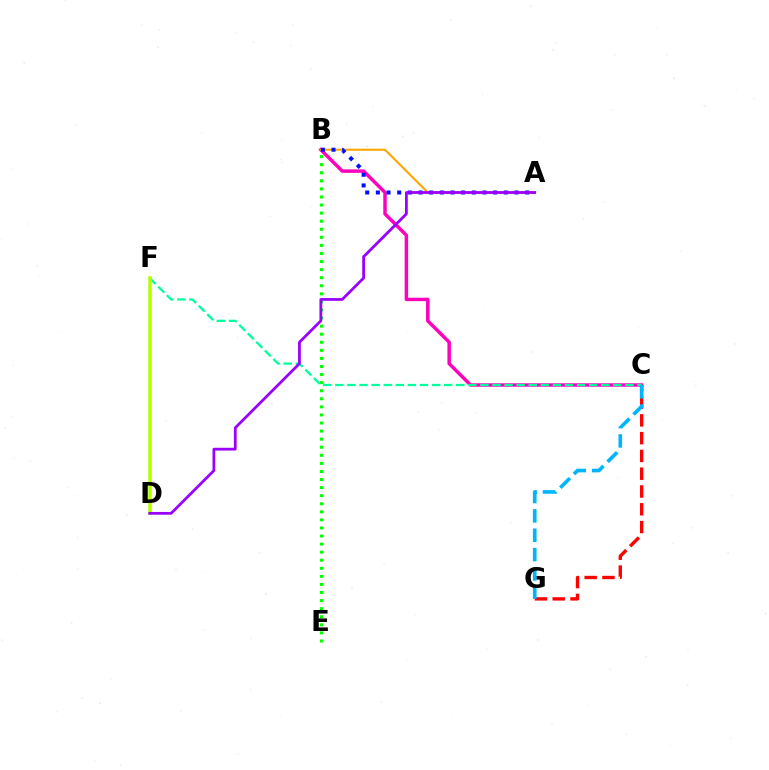{('C', 'G'): [{'color': '#ff0000', 'line_style': 'dashed', 'thickness': 2.42}, {'color': '#00b5ff', 'line_style': 'dashed', 'thickness': 2.63}], ('B', 'E'): [{'color': '#08ff00', 'line_style': 'dotted', 'thickness': 2.19}], ('B', 'C'): [{'color': '#ff00bd', 'line_style': 'solid', 'thickness': 2.49}], ('C', 'F'): [{'color': '#00ff9d', 'line_style': 'dashed', 'thickness': 1.64}], ('A', 'B'): [{'color': '#ffa500', 'line_style': 'solid', 'thickness': 1.5}, {'color': '#0010ff', 'line_style': 'dotted', 'thickness': 2.9}], ('D', 'F'): [{'color': '#b3ff00', 'line_style': 'solid', 'thickness': 2.54}], ('A', 'D'): [{'color': '#9b00ff', 'line_style': 'solid', 'thickness': 1.99}]}